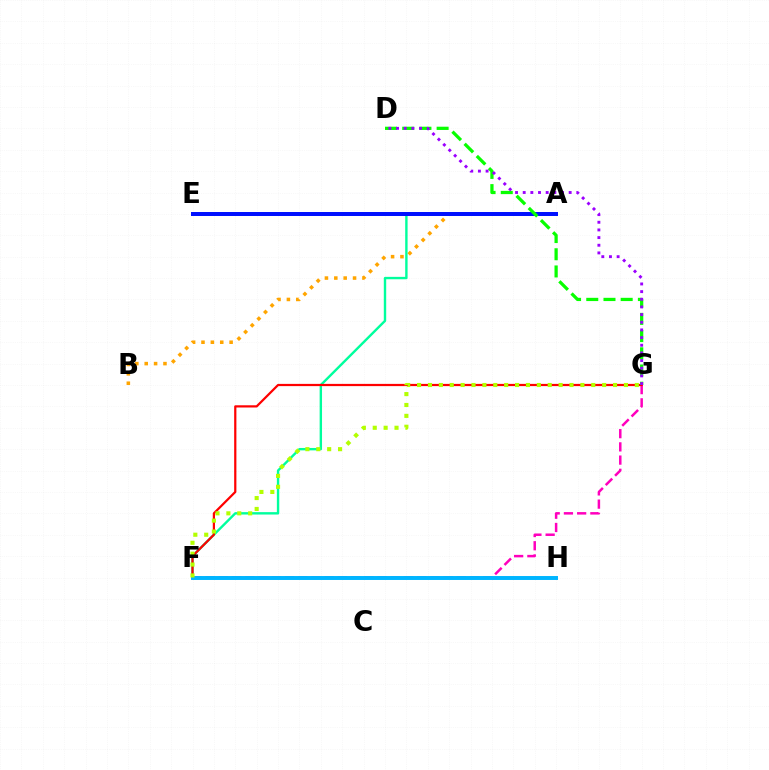{('A', 'B'): [{'color': '#ffa500', 'line_style': 'dotted', 'thickness': 2.55}], ('A', 'F'): [{'color': '#00ff9d', 'line_style': 'solid', 'thickness': 1.73}], ('F', 'G'): [{'color': '#ff00bd', 'line_style': 'dashed', 'thickness': 1.8}, {'color': '#ff0000', 'line_style': 'solid', 'thickness': 1.6}, {'color': '#b3ff00', 'line_style': 'dotted', 'thickness': 2.96}], ('A', 'E'): [{'color': '#0010ff', 'line_style': 'solid', 'thickness': 2.87}], ('D', 'G'): [{'color': '#08ff00', 'line_style': 'dashed', 'thickness': 2.34}, {'color': '#9b00ff', 'line_style': 'dotted', 'thickness': 2.08}], ('F', 'H'): [{'color': '#00b5ff', 'line_style': 'solid', 'thickness': 2.84}]}